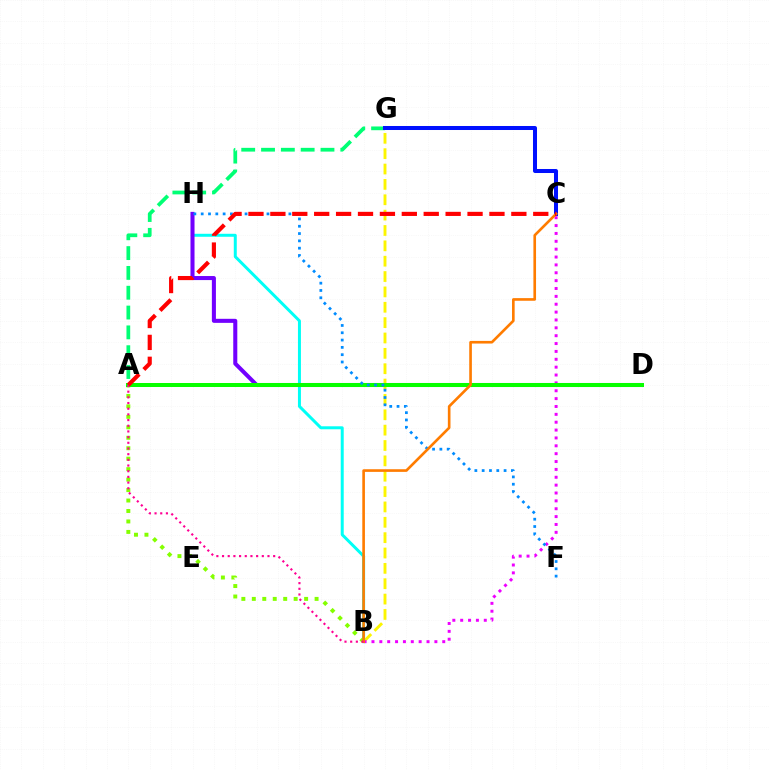{('B', 'G'): [{'color': '#fcf500', 'line_style': 'dashed', 'thickness': 2.09}], ('A', 'G'): [{'color': '#00ff74', 'line_style': 'dashed', 'thickness': 2.69}], ('B', 'H'): [{'color': '#00fff6', 'line_style': 'solid', 'thickness': 2.15}], ('D', 'H'): [{'color': '#7200ff', 'line_style': 'solid', 'thickness': 2.92}], ('A', 'B'): [{'color': '#84ff00', 'line_style': 'dotted', 'thickness': 2.84}, {'color': '#ff0094', 'line_style': 'dotted', 'thickness': 1.54}], ('C', 'G'): [{'color': '#0010ff', 'line_style': 'solid', 'thickness': 2.89}], ('B', 'C'): [{'color': '#ee00ff', 'line_style': 'dotted', 'thickness': 2.14}, {'color': '#ff7c00', 'line_style': 'solid', 'thickness': 1.9}], ('A', 'D'): [{'color': '#08ff00', 'line_style': 'solid', 'thickness': 2.87}], ('F', 'H'): [{'color': '#008cff', 'line_style': 'dotted', 'thickness': 1.99}], ('A', 'C'): [{'color': '#ff0000', 'line_style': 'dashed', 'thickness': 2.98}]}